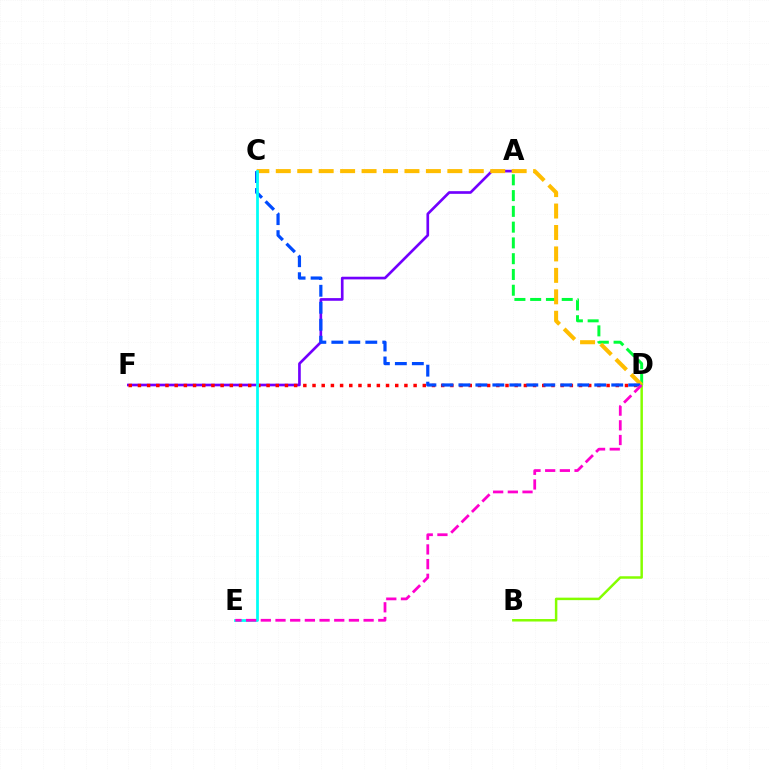{('A', 'F'): [{'color': '#7200ff', 'line_style': 'solid', 'thickness': 1.92}], ('D', 'F'): [{'color': '#ff0000', 'line_style': 'dotted', 'thickness': 2.5}], ('A', 'D'): [{'color': '#00ff39', 'line_style': 'dashed', 'thickness': 2.14}], ('C', 'D'): [{'color': '#ffbd00', 'line_style': 'dashed', 'thickness': 2.91}, {'color': '#004bff', 'line_style': 'dashed', 'thickness': 2.31}], ('B', 'D'): [{'color': '#84ff00', 'line_style': 'solid', 'thickness': 1.79}], ('C', 'E'): [{'color': '#00fff6', 'line_style': 'solid', 'thickness': 1.98}], ('D', 'E'): [{'color': '#ff00cf', 'line_style': 'dashed', 'thickness': 1.99}]}